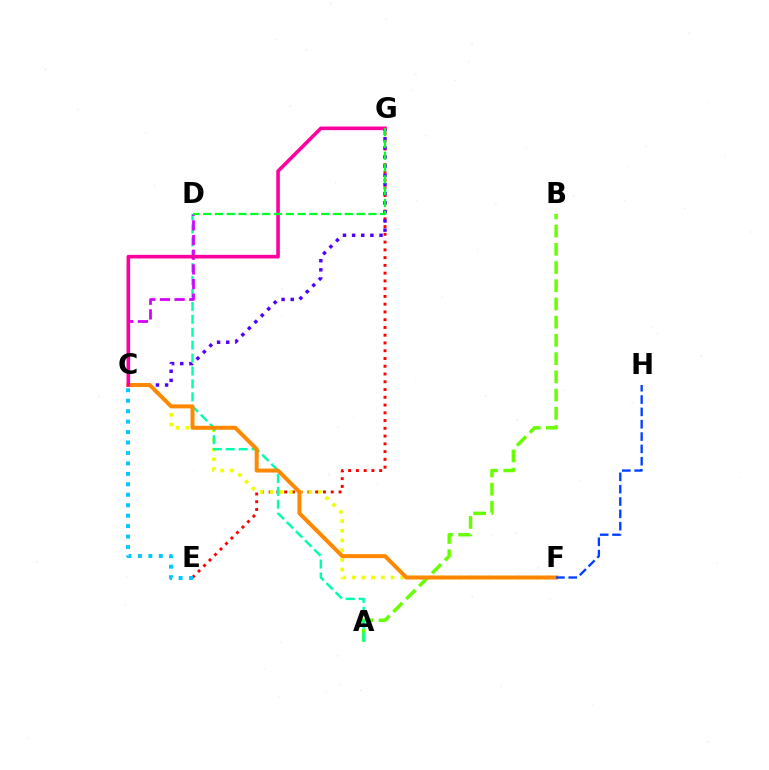{('A', 'B'): [{'color': '#66ff00', 'line_style': 'dashed', 'thickness': 2.48}], ('E', 'G'): [{'color': '#ff0000', 'line_style': 'dotted', 'thickness': 2.11}], ('C', 'F'): [{'color': '#eeff00', 'line_style': 'dotted', 'thickness': 2.64}, {'color': '#ff8800', 'line_style': 'solid', 'thickness': 2.86}], ('C', 'G'): [{'color': '#4f00ff', 'line_style': 'dotted', 'thickness': 2.48}, {'color': '#ff00a0', 'line_style': 'solid', 'thickness': 2.6}], ('A', 'D'): [{'color': '#00ffaf', 'line_style': 'dashed', 'thickness': 1.75}], ('C', 'D'): [{'color': '#d600ff', 'line_style': 'dashed', 'thickness': 1.99}], ('F', 'H'): [{'color': '#003fff', 'line_style': 'dashed', 'thickness': 1.68}], ('C', 'E'): [{'color': '#00c7ff', 'line_style': 'dotted', 'thickness': 2.84}], ('D', 'G'): [{'color': '#00ff27', 'line_style': 'dashed', 'thickness': 1.6}]}